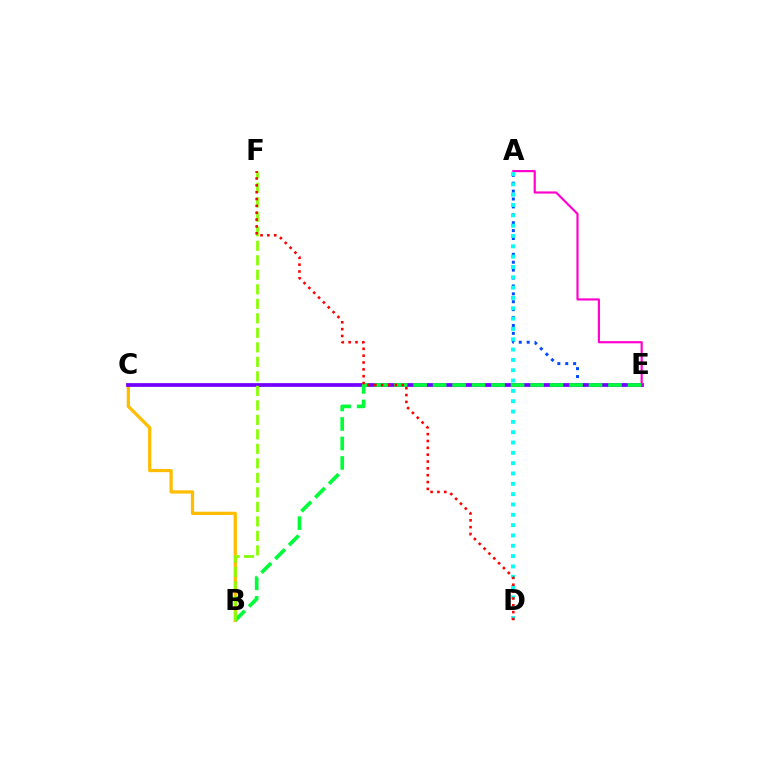{('A', 'E'): [{'color': '#004bff', 'line_style': 'dotted', 'thickness': 2.15}, {'color': '#ff00cf', 'line_style': 'solid', 'thickness': 1.56}], ('B', 'C'): [{'color': '#ffbd00', 'line_style': 'solid', 'thickness': 2.34}], ('C', 'E'): [{'color': '#7200ff', 'line_style': 'solid', 'thickness': 2.69}], ('B', 'E'): [{'color': '#00ff39', 'line_style': 'dashed', 'thickness': 2.65}], ('A', 'D'): [{'color': '#00fff6', 'line_style': 'dotted', 'thickness': 2.81}], ('B', 'F'): [{'color': '#84ff00', 'line_style': 'dashed', 'thickness': 1.97}], ('D', 'F'): [{'color': '#ff0000', 'line_style': 'dotted', 'thickness': 1.86}]}